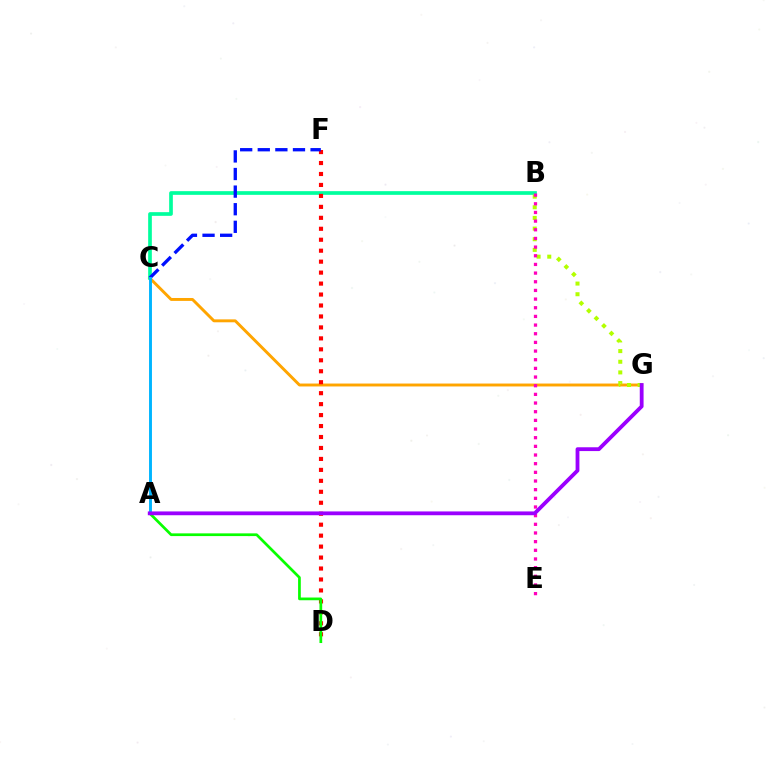{('C', 'G'): [{'color': '#ffa500', 'line_style': 'solid', 'thickness': 2.1}], ('B', 'C'): [{'color': '#00ff9d', 'line_style': 'solid', 'thickness': 2.65}], ('D', 'F'): [{'color': '#ff0000', 'line_style': 'dotted', 'thickness': 2.98}], ('B', 'G'): [{'color': '#b3ff00', 'line_style': 'dotted', 'thickness': 2.9}], ('A', 'D'): [{'color': '#08ff00', 'line_style': 'solid', 'thickness': 1.96}], ('B', 'E'): [{'color': '#ff00bd', 'line_style': 'dotted', 'thickness': 2.35}], ('C', 'F'): [{'color': '#0010ff', 'line_style': 'dashed', 'thickness': 2.39}], ('A', 'C'): [{'color': '#00b5ff', 'line_style': 'solid', 'thickness': 2.1}], ('A', 'G'): [{'color': '#9b00ff', 'line_style': 'solid', 'thickness': 2.74}]}